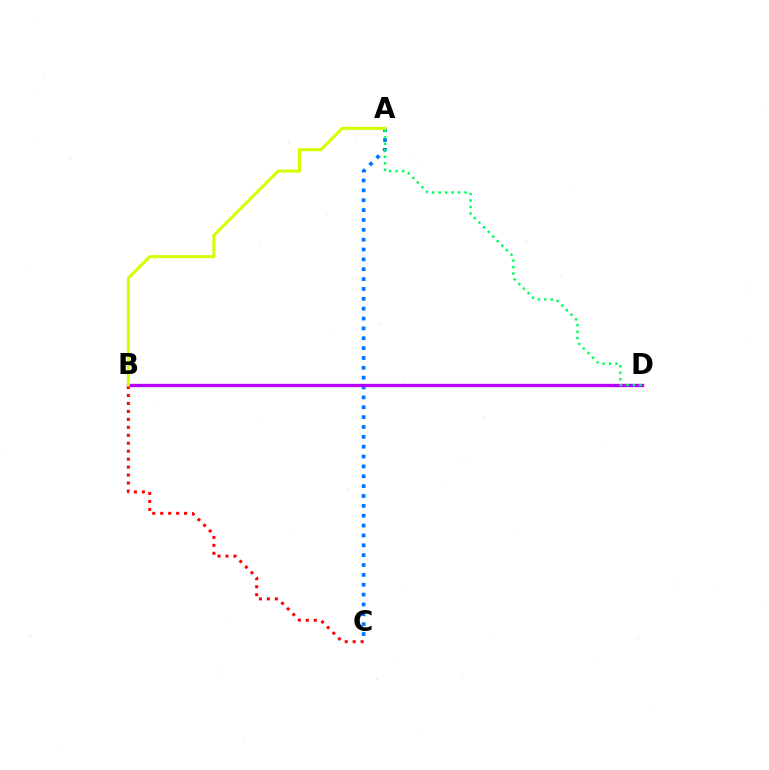{('A', 'C'): [{'color': '#0074ff', 'line_style': 'dotted', 'thickness': 2.68}], ('B', 'D'): [{'color': '#b900ff', 'line_style': 'solid', 'thickness': 2.4}], ('A', 'D'): [{'color': '#00ff5c', 'line_style': 'dotted', 'thickness': 1.76}], ('B', 'C'): [{'color': '#ff0000', 'line_style': 'dotted', 'thickness': 2.16}], ('A', 'B'): [{'color': '#d1ff00', 'line_style': 'solid', 'thickness': 2.19}]}